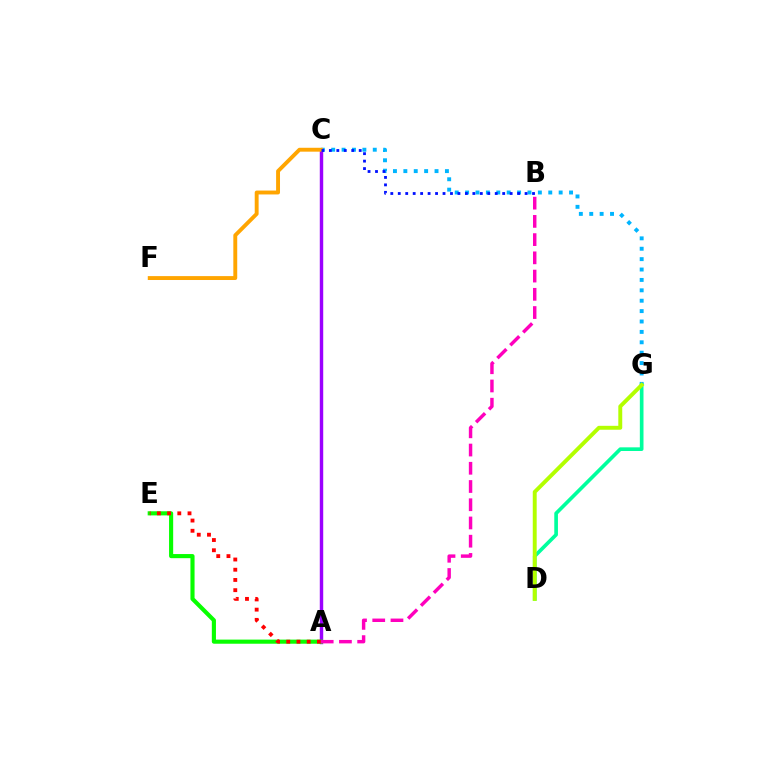{('C', 'G'): [{'color': '#00b5ff', 'line_style': 'dotted', 'thickness': 2.82}], ('A', 'C'): [{'color': '#9b00ff', 'line_style': 'solid', 'thickness': 2.47}], ('A', 'E'): [{'color': '#08ff00', 'line_style': 'solid', 'thickness': 2.97}, {'color': '#ff0000', 'line_style': 'dotted', 'thickness': 2.78}], ('D', 'G'): [{'color': '#00ff9d', 'line_style': 'solid', 'thickness': 2.63}, {'color': '#b3ff00', 'line_style': 'solid', 'thickness': 2.83}], ('C', 'F'): [{'color': '#ffa500', 'line_style': 'solid', 'thickness': 2.8}], ('B', 'C'): [{'color': '#0010ff', 'line_style': 'dotted', 'thickness': 2.03}], ('A', 'B'): [{'color': '#ff00bd', 'line_style': 'dashed', 'thickness': 2.48}]}